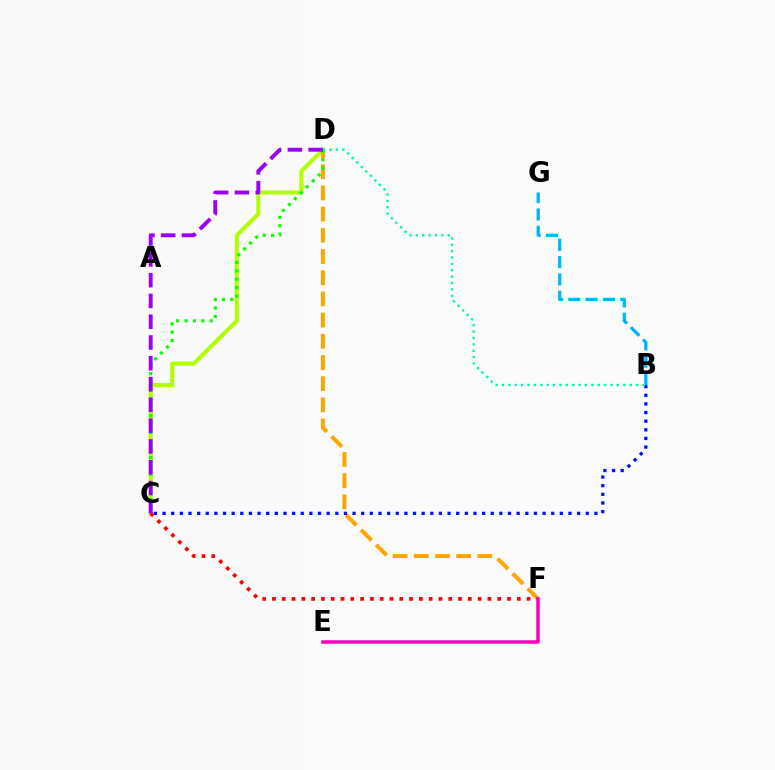{('C', 'D'): [{'color': '#b3ff00', 'line_style': 'solid', 'thickness': 2.94}, {'color': '#08ff00', 'line_style': 'dotted', 'thickness': 2.28}, {'color': '#9b00ff', 'line_style': 'dashed', 'thickness': 2.82}], ('B', 'G'): [{'color': '#00b5ff', 'line_style': 'dashed', 'thickness': 2.35}], ('D', 'F'): [{'color': '#ffa500', 'line_style': 'dashed', 'thickness': 2.88}], ('C', 'F'): [{'color': '#ff0000', 'line_style': 'dotted', 'thickness': 2.66}], ('B', 'C'): [{'color': '#0010ff', 'line_style': 'dotted', 'thickness': 2.35}], ('B', 'D'): [{'color': '#00ff9d', 'line_style': 'dotted', 'thickness': 1.74}], ('E', 'F'): [{'color': '#ff00bd', 'line_style': 'solid', 'thickness': 2.54}]}